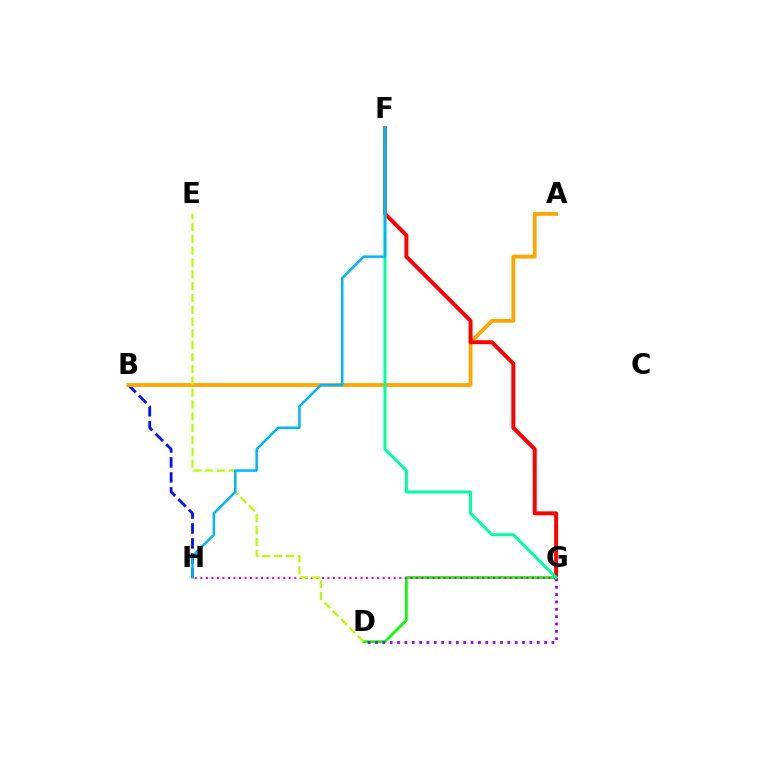{('D', 'G'): [{'color': '#08ff00', 'line_style': 'solid', 'thickness': 1.96}, {'color': '#9b00ff', 'line_style': 'dotted', 'thickness': 2.0}], ('G', 'H'): [{'color': '#ff00bd', 'line_style': 'dotted', 'thickness': 1.5}], ('B', 'H'): [{'color': '#0010ff', 'line_style': 'dashed', 'thickness': 2.04}], ('A', 'B'): [{'color': '#ffa500', 'line_style': 'solid', 'thickness': 2.74}], ('F', 'G'): [{'color': '#ff0000', 'line_style': 'solid', 'thickness': 2.86}, {'color': '#00ff9d', 'line_style': 'solid', 'thickness': 2.15}], ('D', 'E'): [{'color': '#b3ff00', 'line_style': 'dashed', 'thickness': 1.61}], ('F', 'H'): [{'color': '#00b5ff', 'line_style': 'solid', 'thickness': 1.81}]}